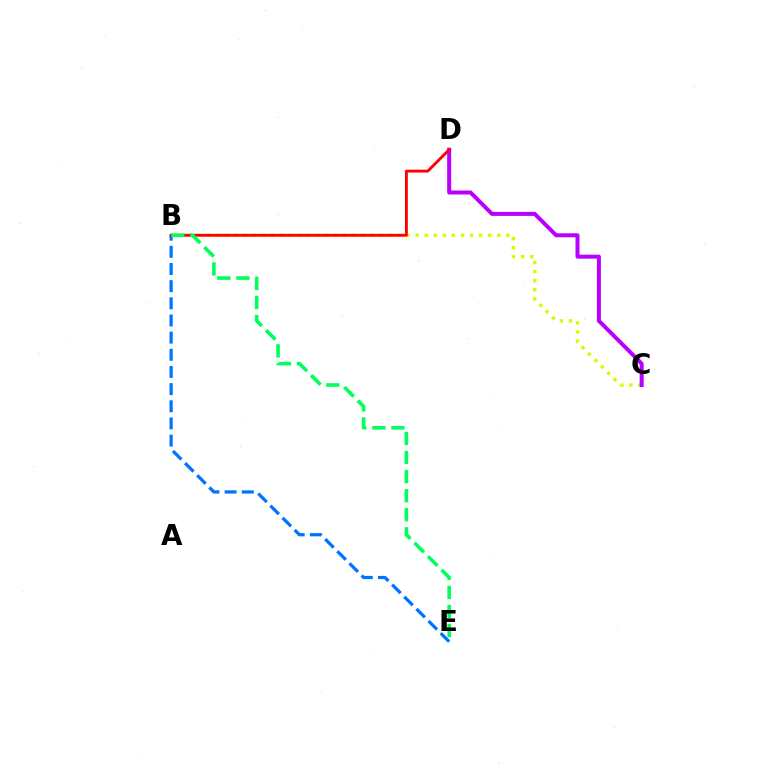{('B', 'C'): [{'color': '#d1ff00', 'line_style': 'dotted', 'thickness': 2.46}], ('B', 'E'): [{'color': '#0074ff', 'line_style': 'dashed', 'thickness': 2.33}, {'color': '#00ff5c', 'line_style': 'dashed', 'thickness': 2.59}], ('C', 'D'): [{'color': '#b900ff', 'line_style': 'solid', 'thickness': 2.89}], ('B', 'D'): [{'color': '#ff0000', 'line_style': 'solid', 'thickness': 2.07}]}